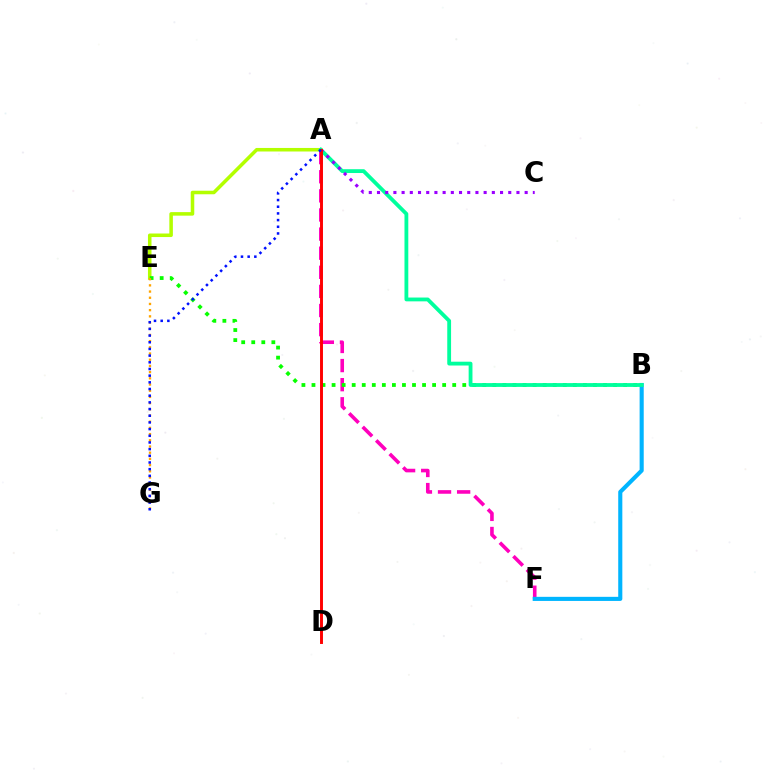{('A', 'E'): [{'color': '#b3ff00', 'line_style': 'solid', 'thickness': 2.55}], ('A', 'F'): [{'color': '#ff00bd', 'line_style': 'dashed', 'thickness': 2.6}], ('B', 'E'): [{'color': '#08ff00', 'line_style': 'dotted', 'thickness': 2.73}], ('B', 'F'): [{'color': '#00b5ff', 'line_style': 'solid', 'thickness': 2.95}], ('E', 'G'): [{'color': '#ffa500', 'line_style': 'dotted', 'thickness': 1.68}], ('A', 'B'): [{'color': '#00ff9d', 'line_style': 'solid', 'thickness': 2.75}], ('A', 'C'): [{'color': '#9b00ff', 'line_style': 'dotted', 'thickness': 2.23}], ('A', 'D'): [{'color': '#ff0000', 'line_style': 'solid', 'thickness': 2.11}], ('A', 'G'): [{'color': '#0010ff', 'line_style': 'dotted', 'thickness': 1.81}]}